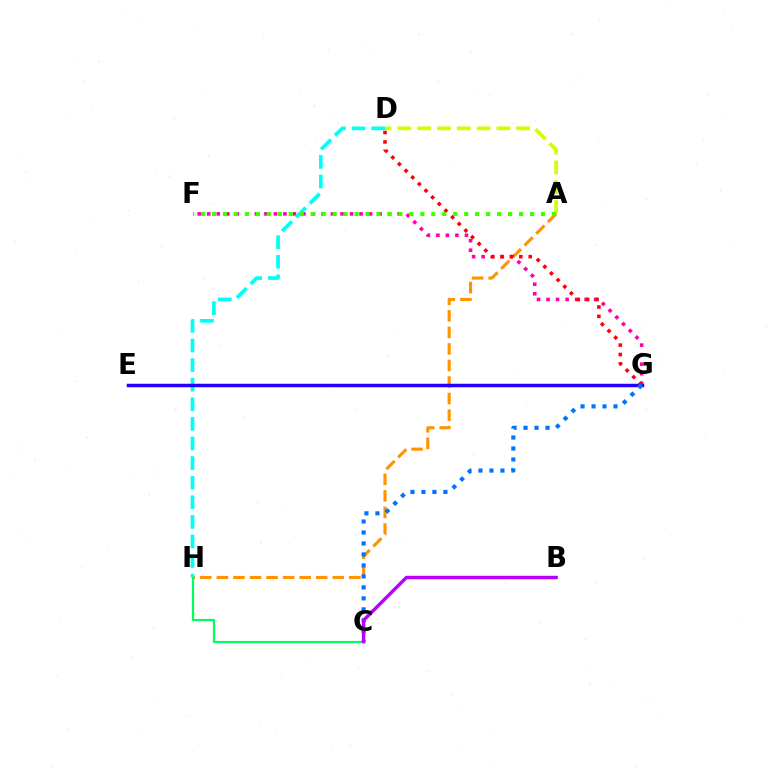{('A', 'H'): [{'color': '#ff9400', 'line_style': 'dashed', 'thickness': 2.25}], ('F', 'G'): [{'color': '#ff00ac', 'line_style': 'dotted', 'thickness': 2.59}], ('D', 'H'): [{'color': '#00fff6', 'line_style': 'dashed', 'thickness': 2.66}], ('E', 'G'): [{'color': '#2500ff', 'line_style': 'solid', 'thickness': 2.51}], ('A', 'D'): [{'color': '#d1ff00', 'line_style': 'dashed', 'thickness': 2.69}], ('C', 'H'): [{'color': '#00ff5c', 'line_style': 'solid', 'thickness': 1.58}], ('D', 'G'): [{'color': '#ff0000', 'line_style': 'dotted', 'thickness': 2.55}], ('A', 'F'): [{'color': '#3dff00', 'line_style': 'dotted', 'thickness': 2.98}], ('C', 'G'): [{'color': '#0074ff', 'line_style': 'dotted', 'thickness': 2.98}], ('B', 'C'): [{'color': '#b900ff', 'line_style': 'solid', 'thickness': 2.48}]}